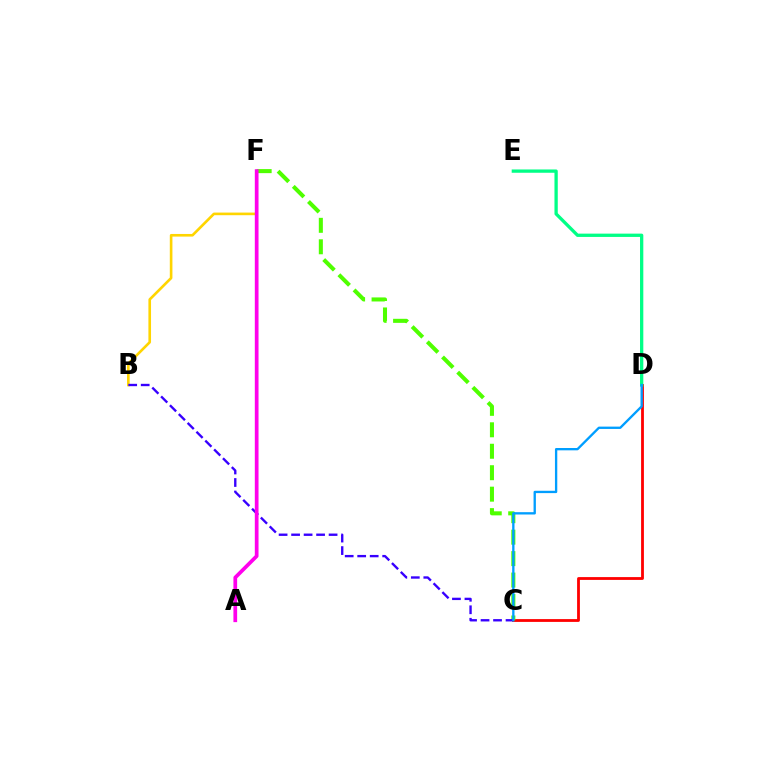{('B', 'F'): [{'color': '#ffd500', 'line_style': 'solid', 'thickness': 1.89}], ('C', 'D'): [{'color': '#ff0000', 'line_style': 'solid', 'thickness': 2.02}, {'color': '#009eff', 'line_style': 'solid', 'thickness': 1.68}], ('C', 'F'): [{'color': '#4fff00', 'line_style': 'dashed', 'thickness': 2.91}], ('D', 'E'): [{'color': '#00ff86', 'line_style': 'solid', 'thickness': 2.37}], ('B', 'C'): [{'color': '#3700ff', 'line_style': 'dashed', 'thickness': 1.7}], ('A', 'F'): [{'color': '#ff00ed', 'line_style': 'solid', 'thickness': 2.68}]}